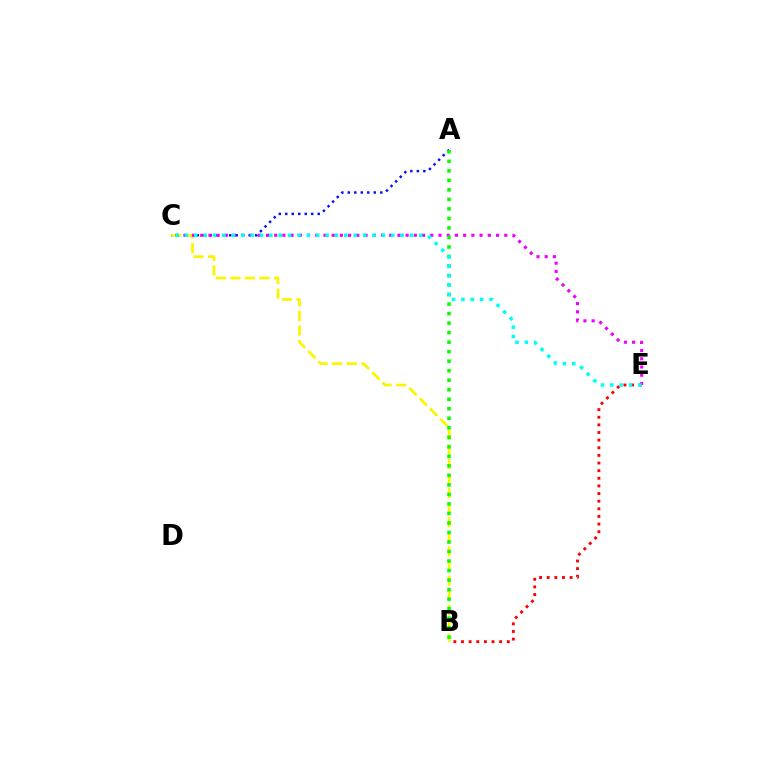{('A', 'C'): [{'color': '#0010ff', 'line_style': 'dotted', 'thickness': 1.76}], ('B', 'E'): [{'color': '#ff0000', 'line_style': 'dotted', 'thickness': 2.07}], ('B', 'C'): [{'color': '#fcf500', 'line_style': 'dashed', 'thickness': 1.98}], ('C', 'E'): [{'color': '#ee00ff', 'line_style': 'dotted', 'thickness': 2.23}, {'color': '#00fff6', 'line_style': 'dotted', 'thickness': 2.55}], ('A', 'B'): [{'color': '#08ff00', 'line_style': 'dotted', 'thickness': 2.59}]}